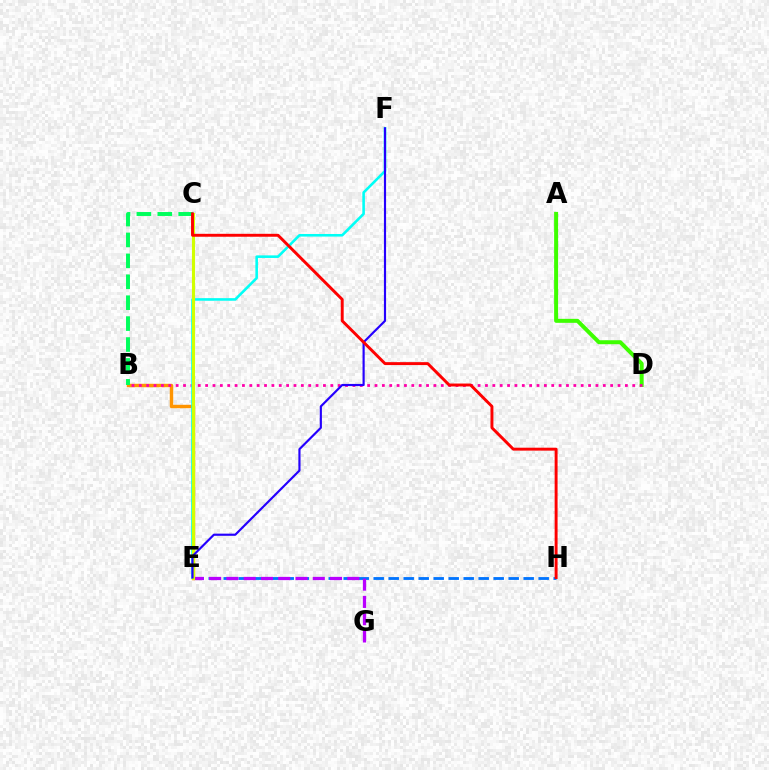{('B', 'E'): [{'color': '#ff9400', 'line_style': 'solid', 'thickness': 2.47}], ('A', 'D'): [{'color': '#3dff00', 'line_style': 'solid', 'thickness': 2.87}], ('E', 'H'): [{'color': '#0074ff', 'line_style': 'dashed', 'thickness': 2.04}], ('B', 'D'): [{'color': '#ff00ac', 'line_style': 'dotted', 'thickness': 2.0}], ('B', 'C'): [{'color': '#00ff5c', 'line_style': 'dashed', 'thickness': 2.84}], ('E', 'F'): [{'color': '#00fff6', 'line_style': 'solid', 'thickness': 1.87}, {'color': '#2500ff', 'line_style': 'solid', 'thickness': 1.56}], ('E', 'G'): [{'color': '#b900ff', 'line_style': 'dashed', 'thickness': 2.35}], ('C', 'E'): [{'color': '#d1ff00', 'line_style': 'solid', 'thickness': 2.24}], ('C', 'H'): [{'color': '#ff0000', 'line_style': 'solid', 'thickness': 2.1}]}